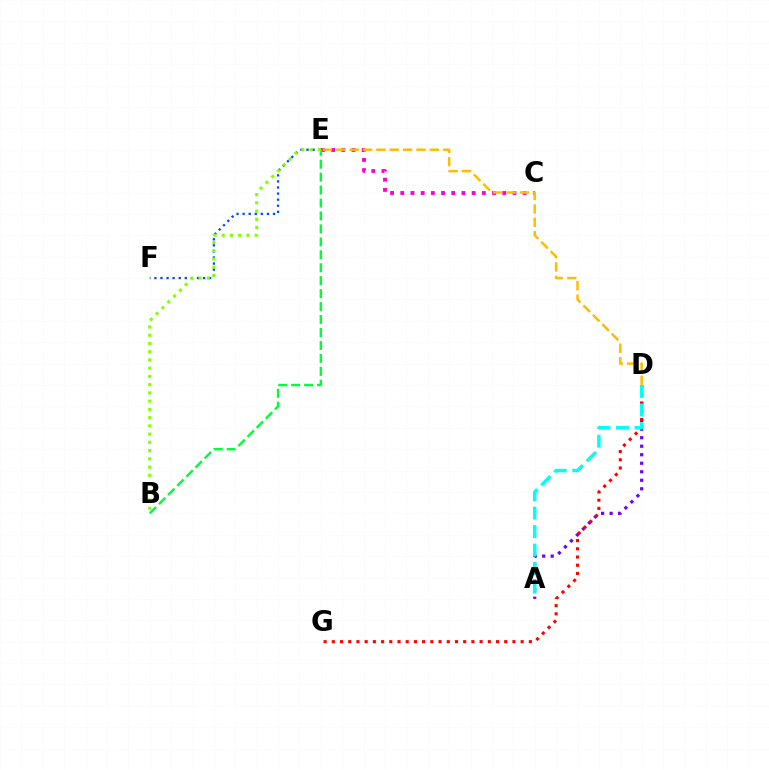{('A', 'D'): [{'color': '#7200ff', 'line_style': 'dotted', 'thickness': 2.31}, {'color': '#00fff6', 'line_style': 'dashed', 'thickness': 2.51}], ('C', 'E'): [{'color': '#ff00cf', 'line_style': 'dotted', 'thickness': 2.77}], ('D', 'G'): [{'color': '#ff0000', 'line_style': 'dotted', 'thickness': 2.23}], ('E', 'F'): [{'color': '#004bff', 'line_style': 'dotted', 'thickness': 1.65}], ('B', 'E'): [{'color': '#00ff39', 'line_style': 'dashed', 'thickness': 1.76}, {'color': '#84ff00', 'line_style': 'dotted', 'thickness': 2.24}], ('D', 'E'): [{'color': '#ffbd00', 'line_style': 'dashed', 'thickness': 1.82}]}